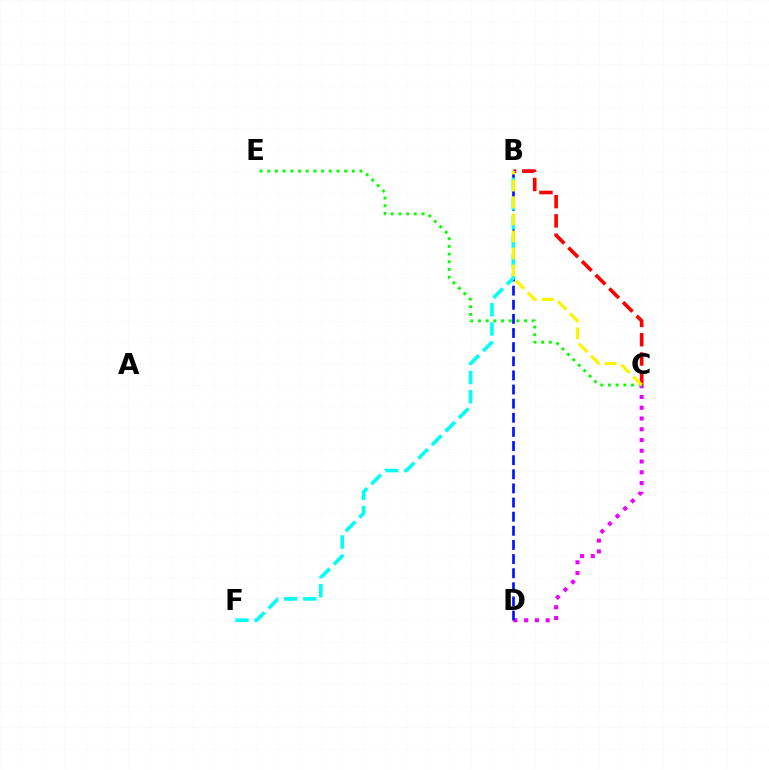{('C', 'D'): [{'color': '#ee00ff', 'line_style': 'dotted', 'thickness': 2.92}], ('B', 'D'): [{'color': '#0010ff', 'line_style': 'dashed', 'thickness': 1.92}], ('C', 'E'): [{'color': '#08ff00', 'line_style': 'dotted', 'thickness': 2.09}], ('B', 'C'): [{'color': '#ff0000', 'line_style': 'dashed', 'thickness': 2.62}, {'color': '#fcf500', 'line_style': 'dashed', 'thickness': 2.31}], ('B', 'F'): [{'color': '#00fff6', 'line_style': 'dashed', 'thickness': 2.61}]}